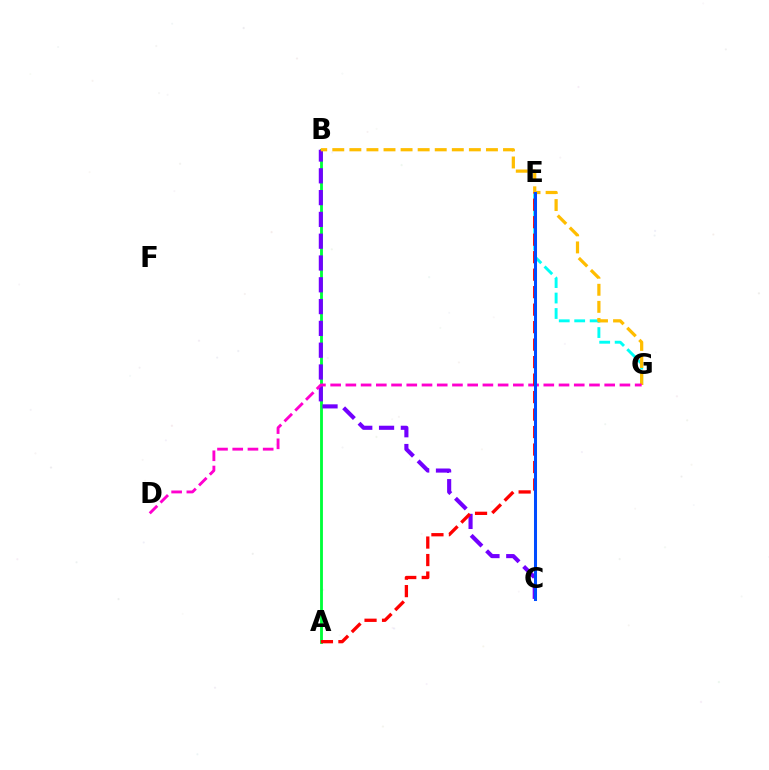{('A', 'B'): [{'color': '#00ff39', 'line_style': 'solid', 'thickness': 2.05}], ('E', 'G'): [{'color': '#00fff6', 'line_style': 'dashed', 'thickness': 2.1}], ('B', 'C'): [{'color': '#7200ff', 'line_style': 'dashed', 'thickness': 2.96}], ('C', 'E'): [{'color': '#84ff00', 'line_style': 'solid', 'thickness': 2.01}, {'color': '#004bff', 'line_style': 'solid', 'thickness': 2.18}], ('B', 'G'): [{'color': '#ffbd00', 'line_style': 'dashed', 'thickness': 2.32}], ('D', 'G'): [{'color': '#ff00cf', 'line_style': 'dashed', 'thickness': 2.07}], ('A', 'E'): [{'color': '#ff0000', 'line_style': 'dashed', 'thickness': 2.38}]}